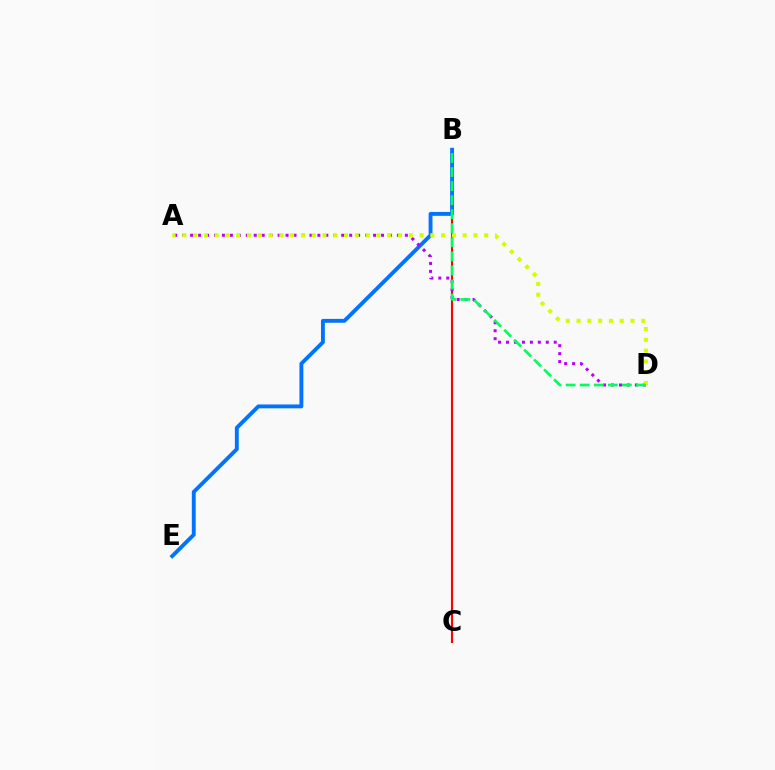{('B', 'C'): [{'color': '#ff0000', 'line_style': 'solid', 'thickness': 1.54}], ('B', 'E'): [{'color': '#0074ff', 'line_style': 'solid', 'thickness': 2.79}], ('A', 'D'): [{'color': '#b900ff', 'line_style': 'dotted', 'thickness': 2.16}, {'color': '#d1ff00', 'line_style': 'dotted', 'thickness': 2.93}], ('B', 'D'): [{'color': '#00ff5c', 'line_style': 'dashed', 'thickness': 1.91}]}